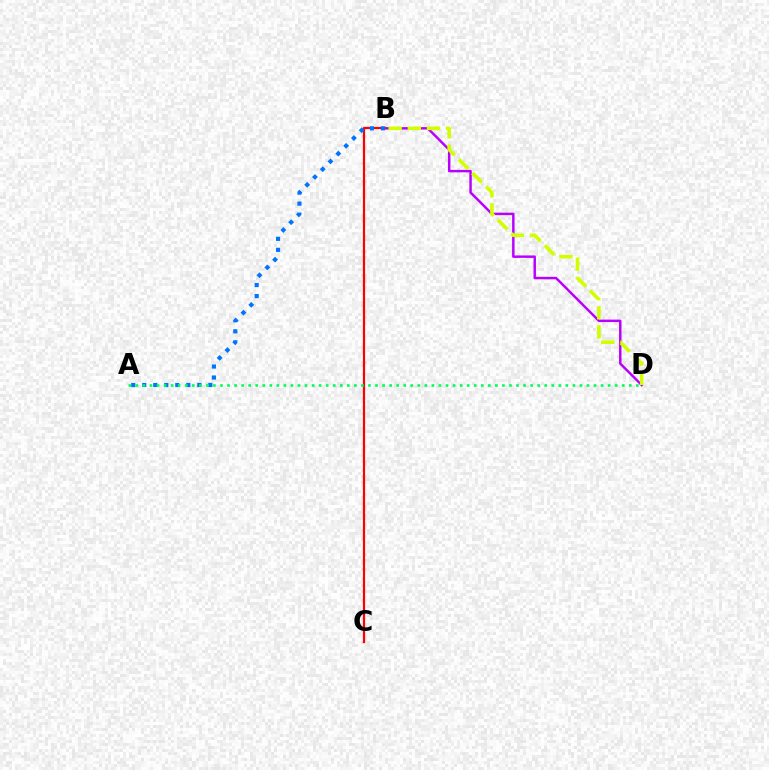{('B', 'D'): [{'color': '#b900ff', 'line_style': 'solid', 'thickness': 1.77}, {'color': '#d1ff00', 'line_style': 'dashed', 'thickness': 2.6}], ('B', 'C'): [{'color': '#ff0000', 'line_style': 'solid', 'thickness': 1.6}], ('A', 'B'): [{'color': '#0074ff', 'line_style': 'dotted', 'thickness': 2.99}], ('A', 'D'): [{'color': '#00ff5c', 'line_style': 'dotted', 'thickness': 1.92}]}